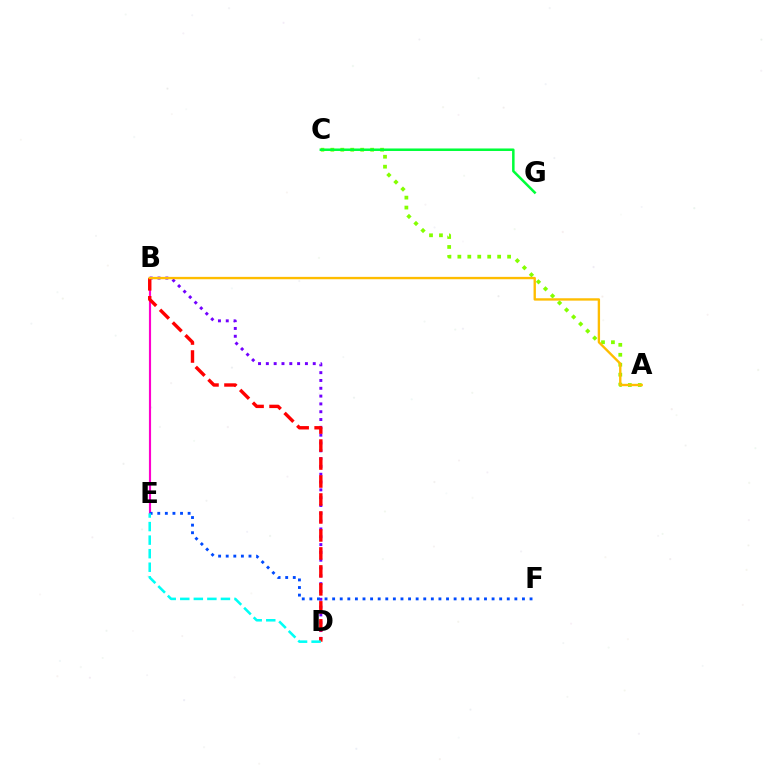{('A', 'C'): [{'color': '#84ff00', 'line_style': 'dotted', 'thickness': 2.7}], ('B', 'D'): [{'color': '#7200ff', 'line_style': 'dotted', 'thickness': 2.12}, {'color': '#ff0000', 'line_style': 'dashed', 'thickness': 2.44}], ('B', 'E'): [{'color': '#ff00cf', 'line_style': 'solid', 'thickness': 1.55}], ('E', 'F'): [{'color': '#004bff', 'line_style': 'dotted', 'thickness': 2.06}], ('A', 'B'): [{'color': '#ffbd00', 'line_style': 'solid', 'thickness': 1.7}], ('D', 'E'): [{'color': '#00fff6', 'line_style': 'dashed', 'thickness': 1.84}], ('C', 'G'): [{'color': '#00ff39', 'line_style': 'solid', 'thickness': 1.81}]}